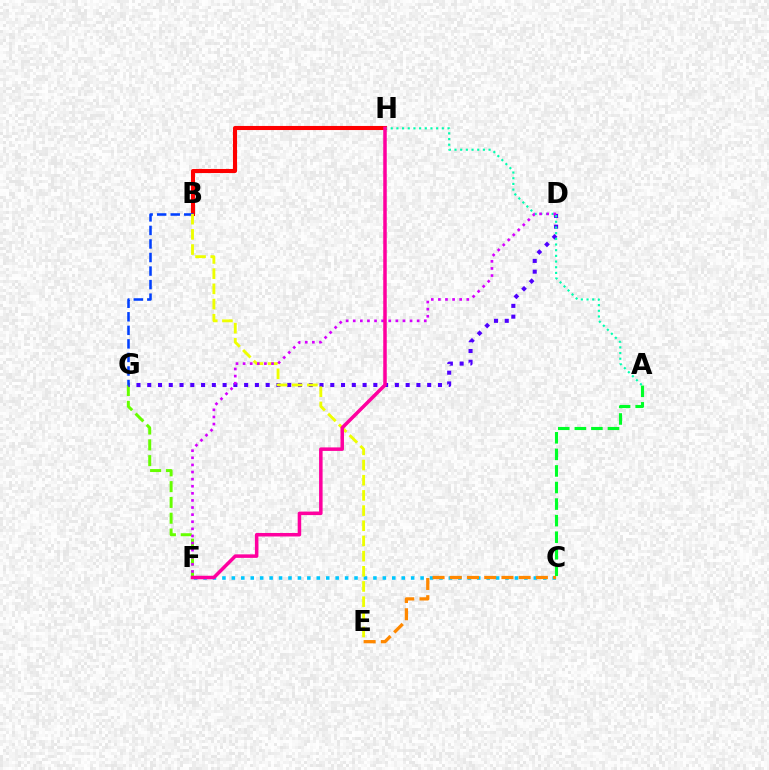{('B', 'H'): [{'color': '#ff0000', 'line_style': 'solid', 'thickness': 2.93}], ('C', 'F'): [{'color': '#00c7ff', 'line_style': 'dotted', 'thickness': 2.56}], ('F', 'G'): [{'color': '#66ff00', 'line_style': 'dashed', 'thickness': 2.15}], ('D', 'G'): [{'color': '#4f00ff', 'line_style': 'dotted', 'thickness': 2.93}], ('B', 'G'): [{'color': '#003fff', 'line_style': 'dashed', 'thickness': 1.84}], ('C', 'E'): [{'color': '#ff8800', 'line_style': 'dashed', 'thickness': 2.34}], ('B', 'E'): [{'color': '#eeff00', 'line_style': 'dashed', 'thickness': 2.06}], ('A', 'H'): [{'color': '#00ffaf', 'line_style': 'dotted', 'thickness': 1.54}], ('D', 'F'): [{'color': '#d600ff', 'line_style': 'dotted', 'thickness': 1.93}], ('A', 'C'): [{'color': '#00ff27', 'line_style': 'dashed', 'thickness': 2.25}], ('F', 'H'): [{'color': '#ff00a0', 'line_style': 'solid', 'thickness': 2.53}]}